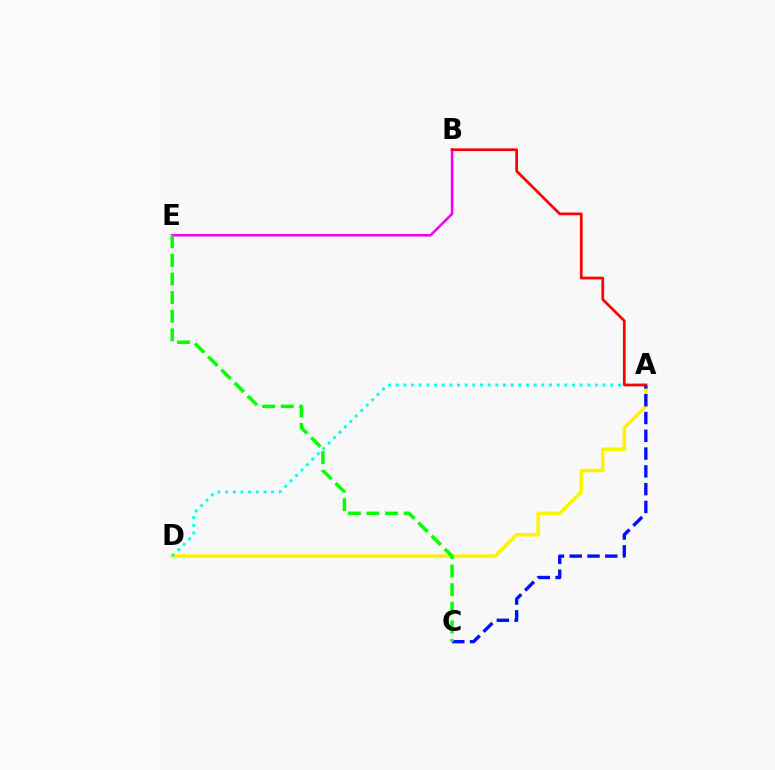{('A', 'D'): [{'color': '#fcf500', 'line_style': 'solid', 'thickness': 2.55}, {'color': '#00fff6', 'line_style': 'dotted', 'thickness': 2.08}], ('B', 'E'): [{'color': '#ee00ff', 'line_style': 'solid', 'thickness': 1.87}], ('A', 'C'): [{'color': '#0010ff', 'line_style': 'dashed', 'thickness': 2.42}], ('A', 'B'): [{'color': '#ff0000', 'line_style': 'solid', 'thickness': 1.96}], ('C', 'E'): [{'color': '#08ff00', 'line_style': 'dashed', 'thickness': 2.53}]}